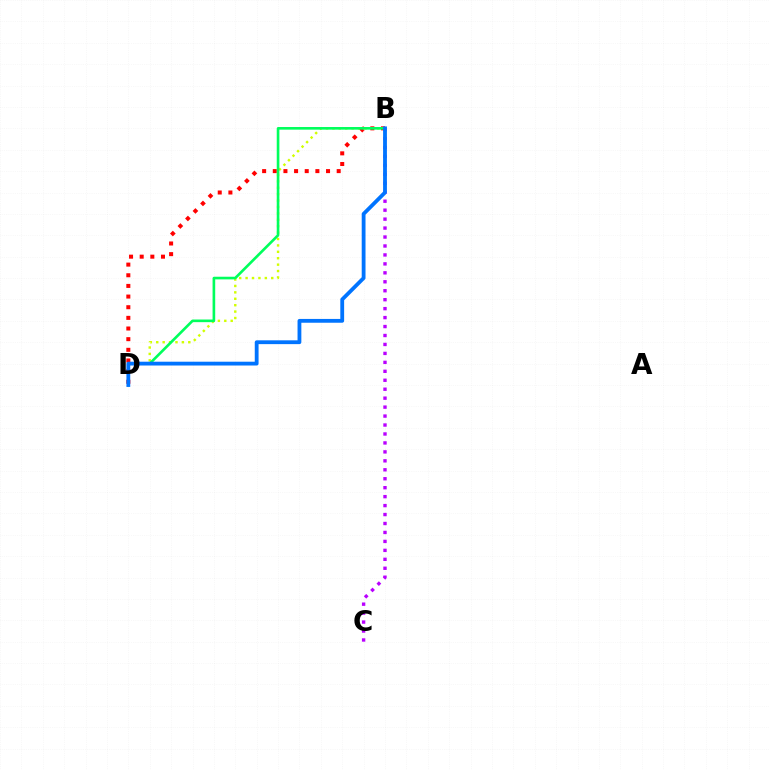{('B', 'D'): [{'color': '#d1ff00', 'line_style': 'dotted', 'thickness': 1.74}, {'color': '#ff0000', 'line_style': 'dotted', 'thickness': 2.89}, {'color': '#00ff5c', 'line_style': 'solid', 'thickness': 1.9}, {'color': '#0074ff', 'line_style': 'solid', 'thickness': 2.74}], ('B', 'C'): [{'color': '#b900ff', 'line_style': 'dotted', 'thickness': 2.43}]}